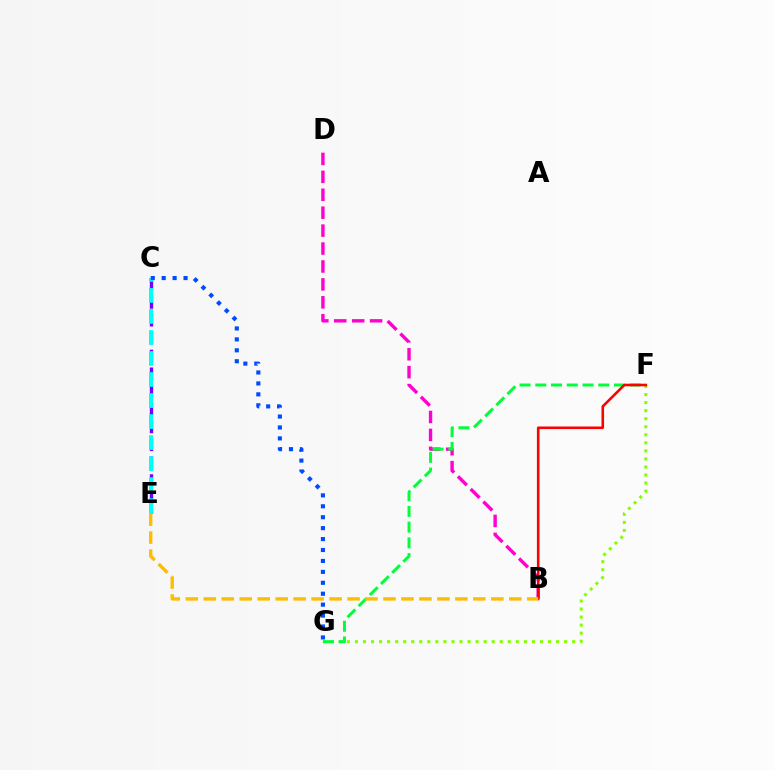{('B', 'D'): [{'color': '#ff00cf', 'line_style': 'dashed', 'thickness': 2.43}], ('F', 'G'): [{'color': '#84ff00', 'line_style': 'dotted', 'thickness': 2.19}, {'color': '#00ff39', 'line_style': 'dashed', 'thickness': 2.14}], ('C', 'E'): [{'color': '#7200ff', 'line_style': 'dashed', 'thickness': 2.42}, {'color': '#00fff6', 'line_style': 'dashed', 'thickness': 2.86}], ('C', 'G'): [{'color': '#004bff', 'line_style': 'dotted', 'thickness': 2.97}], ('B', 'F'): [{'color': '#ff0000', 'line_style': 'solid', 'thickness': 1.86}], ('B', 'E'): [{'color': '#ffbd00', 'line_style': 'dashed', 'thickness': 2.44}]}